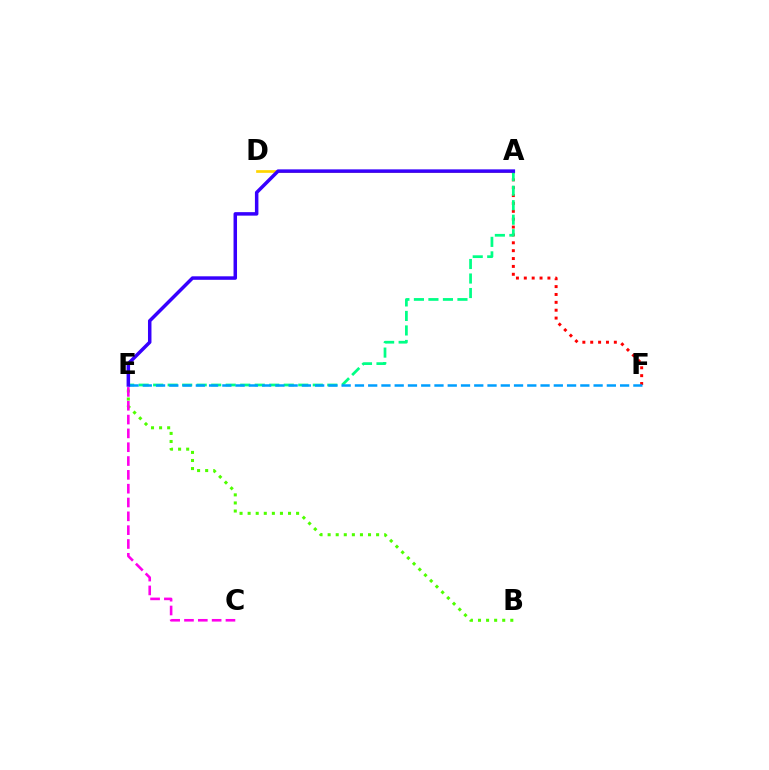{('A', 'D'): [{'color': '#ffd500', 'line_style': 'solid', 'thickness': 1.93}], ('B', 'E'): [{'color': '#4fff00', 'line_style': 'dotted', 'thickness': 2.19}], ('A', 'F'): [{'color': '#ff0000', 'line_style': 'dotted', 'thickness': 2.14}], ('A', 'E'): [{'color': '#00ff86', 'line_style': 'dashed', 'thickness': 1.97}, {'color': '#3700ff', 'line_style': 'solid', 'thickness': 2.52}], ('C', 'E'): [{'color': '#ff00ed', 'line_style': 'dashed', 'thickness': 1.88}], ('E', 'F'): [{'color': '#009eff', 'line_style': 'dashed', 'thickness': 1.8}]}